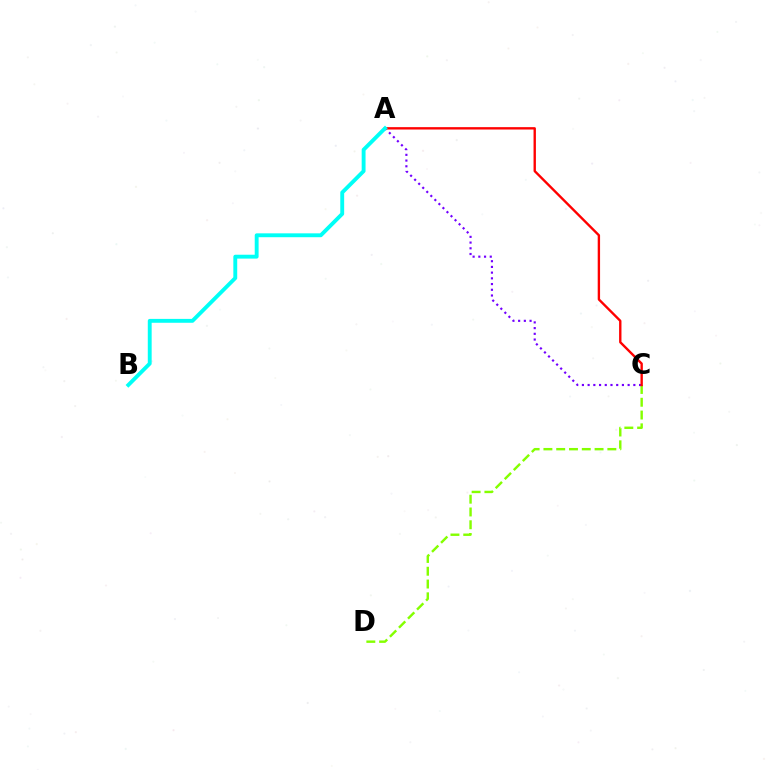{('C', 'D'): [{'color': '#84ff00', 'line_style': 'dashed', 'thickness': 1.74}], ('A', 'C'): [{'color': '#7200ff', 'line_style': 'dotted', 'thickness': 1.55}, {'color': '#ff0000', 'line_style': 'solid', 'thickness': 1.71}], ('A', 'B'): [{'color': '#00fff6', 'line_style': 'solid', 'thickness': 2.79}]}